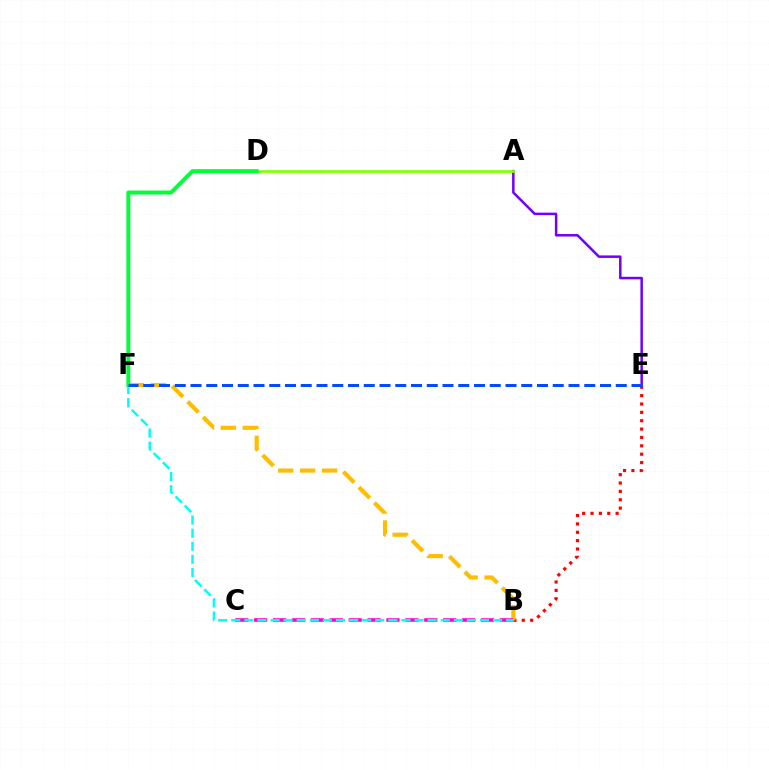{('A', 'E'): [{'color': '#7200ff', 'line_style': 'solid', 'thickness': 1.8}], ('B', 'E'): [{'color': '#ff0000', 'line_style': 'dotted', 'thickness': 2.27}], ('B', 'F'): [{'color': '#ffbd00', 'line_style': 'dashed', 'thickness': 2.98}, {'color': '#00fff6', 'line_style': 'dashed', 'thickness': 1.78}], ('B', 'C'): [{'color': '#ff00cf', 'line_style': 'dashed', 'thickness': 2.57}], ('A', 'D'): [{'color': '#84ff00', 'line_style': 'solid', 'thickness': 1.92}], ('D', 'F'): [{'color': '#00ff39', 'line_style': 'solid', 'thickness': 2.83}], ('E', 'F'): [{'color': '#004bff', 'line_style': 'dashed', 'thickness': 2.14}]}